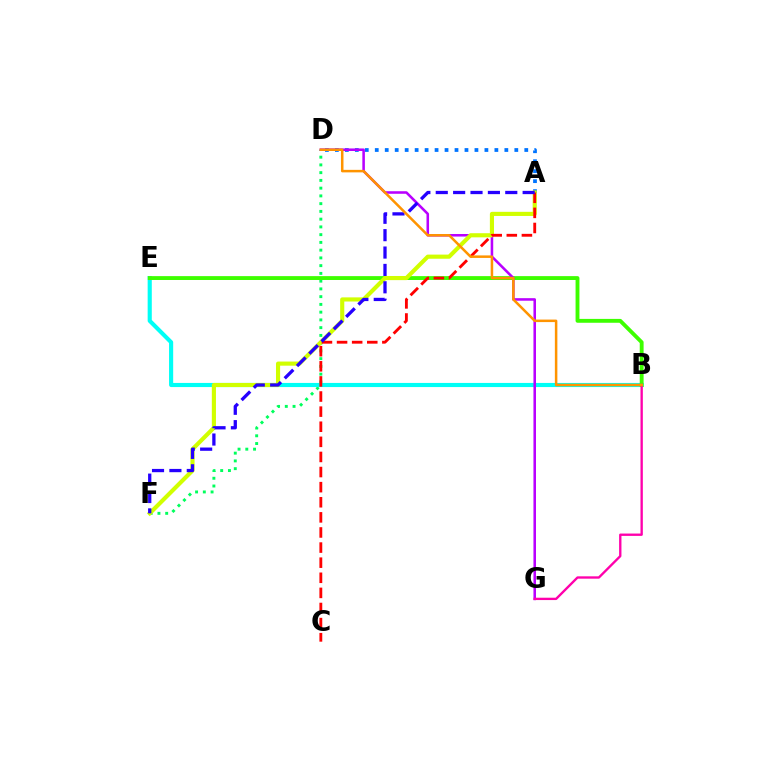{('D', 'F'): [{'color': '#00ff5c', 'line_style': 'dotted', 'thickness': 2.11}], ('B', 'E'): [{'color': '#00fff6', 'line_style': 'solid', 'thickness': 2.97}, {'color': '#3dff00', 'line_style': 'solid', 'thickness': 2.78}], ('A', 'D'): [{'color': '#0074ff', 'line_style': 'dotted', 'thickness': 2.71}], ('D', 'G'): [{'color': '#b900ff', 'line_style': 'solid', 'thickness': 1.84}], ('A', 'F'): [{'color': '#d1ff00', 'line_style': 'solid', 'thickness': 2.97}, {'color': '#2500ff', 'line_style': 'dashed', 'thickness': 2.36}], ('B', 'G'): [{'color': '#ff00ac', 'line_style': 'solid', 'thickness': 1.69}], ('A', 'C'): [{'color': '#ff0000', 'line_style': 'dashed', 'thickness': 2.05}], ('B', 'D'): [{'color': '#ff9400', 'line_style': 'solid', 'thickness': 1.81}]}